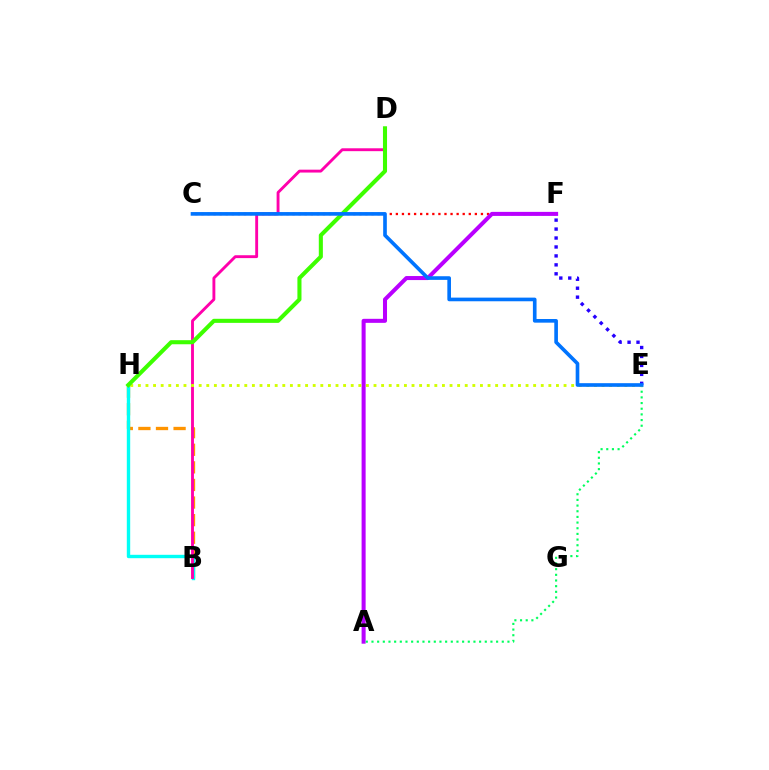{('B', 'H'): [{'color': '#ff9400', 'line_style': 'dashed', 'thickness': 2.39}, {'color': '#00fff6', 'line_style': 'solid', 'thickness': 2.44}], ('C', 'F'): [{'color': '#ff0000', 'line_style': 'dotted', 'thickness': 1.65}], ('A', 'F'): [{'color': '#b900ff', 'line_style': 'solid', 'thickness': 2.9}], ('A', 'E'): [{'color': '#00ff5c', 'line_style': 'dotted', 'thickness': 1.54}], ('B', 'D'): [{'color': '#ff00ac', 'line_style': 'solid', 'thickness': 2.07}], ('E', 'H'): [{'color': '#d1ff00', 'line_style': 'dotted', 'thickness': 2.07}], ('D', 'H'): [{'color': '#3dff00', 'line_style': 'solid', 'thickness': 2.94}], ('E', 'F'): [{'color': '#2500ff', 'line_style': 'dotted', 'thickness': 2.43}], ('C', 'E'): [{'color': '#0074ff', 'line_style': 'solid', 'thickness': 2.63}]}